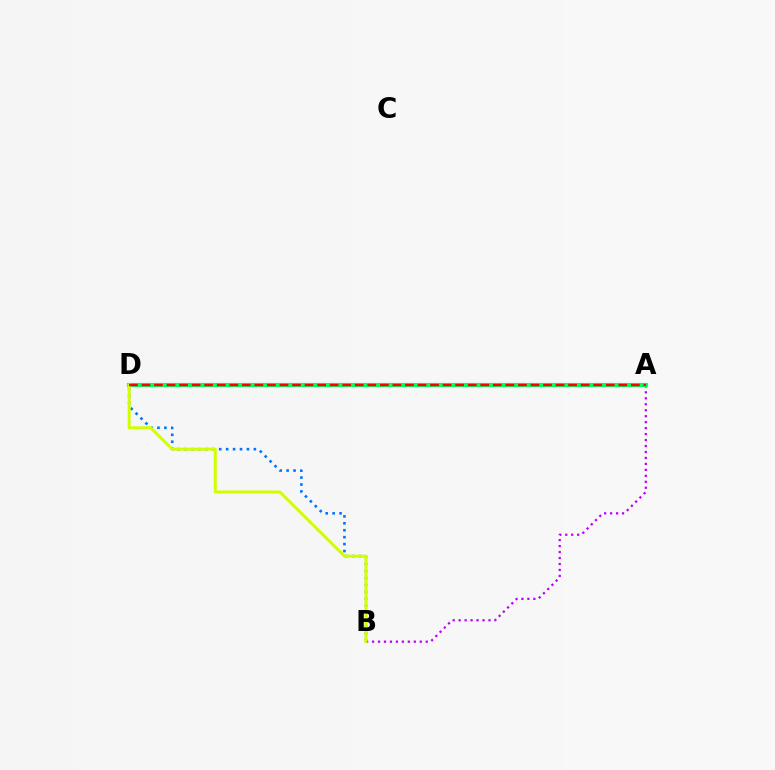{('A', 'B'): [{'color': '#b900ff', 'line_style': 'dotted', 'thickness': 1.62}], ('A', 'D'): [{'color': '#00ff5c', 'line_style': 'solid', 'thickness': 2.99}, {'color': '#ff0000', 'line_style': 'dashed', 'thickness': 1.7}], ('B', 'D'): [{'color': '#0074ff', 'line_style': 'dotted', 'thickness': 1.88}, {'color': '#d1ff00', 'line_style': 'solid', 'thickness': 2.14}]}